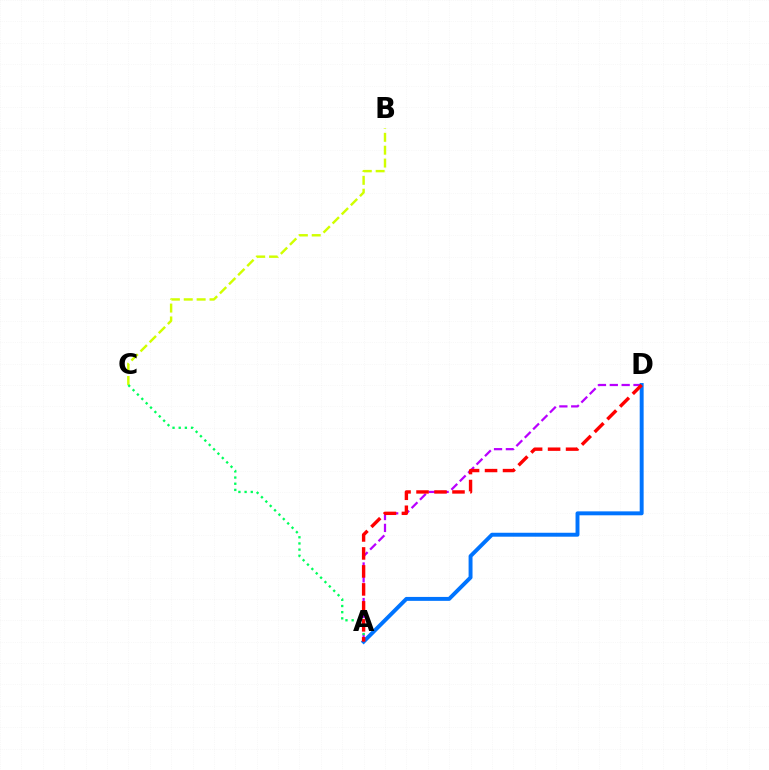{('B', 'C'): [{'color': '#d1ff00', 'line_style': 'dashed', 'thickness': 1.75}], ('A', 'D'): [{'color': '#b900ff', 'line_style': 'dashed', 'thickness': 1.61}, {'color': '#0074ff', 'line_style': 'solid', 'thickness': 2.83}, {'color': '#ff0000', 'line_style': 'dashed', 'thickness': 2.44}], ('A', 'C'): [{'color': '#00ff5c', 'line_style': 'dotted', 'thickness': 1.68}]}